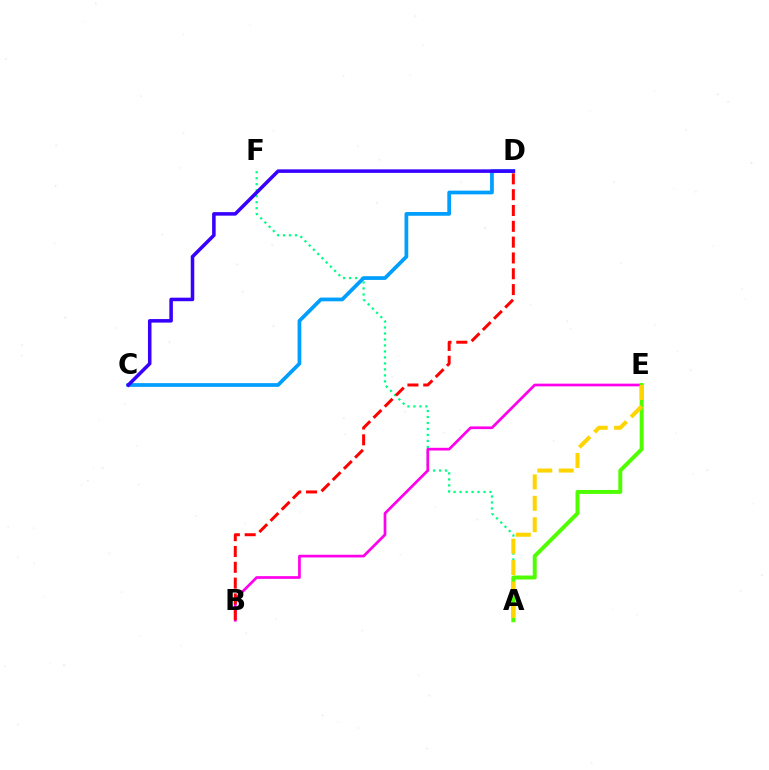{('A', 'F'): [{'color': '#00ff86', 'line_style': 'dotted', 'thickness': 1.63}], ('C', 'D'): [{'color': '#009eff', 'line_style': 'solid', 'thickness': 2.69}, {'color': '#3700ff', 'line_style': 'solid', 'thickness': 2.54}], ('B', 'E'): [{'color': '#ff00ed', 'line_style': 'solid', 'thickness': 1.95}], ('A', 'E'): [{'color': '#4fff00', 'line_style': 'solid', 'thickness': 2.85}, {'color': '#ffd500', 'line_style': 'dashed', 'thickness': 2.91}], ('B', 'D'): [{'color': '#ff0000', 'line_style': 'dashed', 'thickness': 2.15}]}